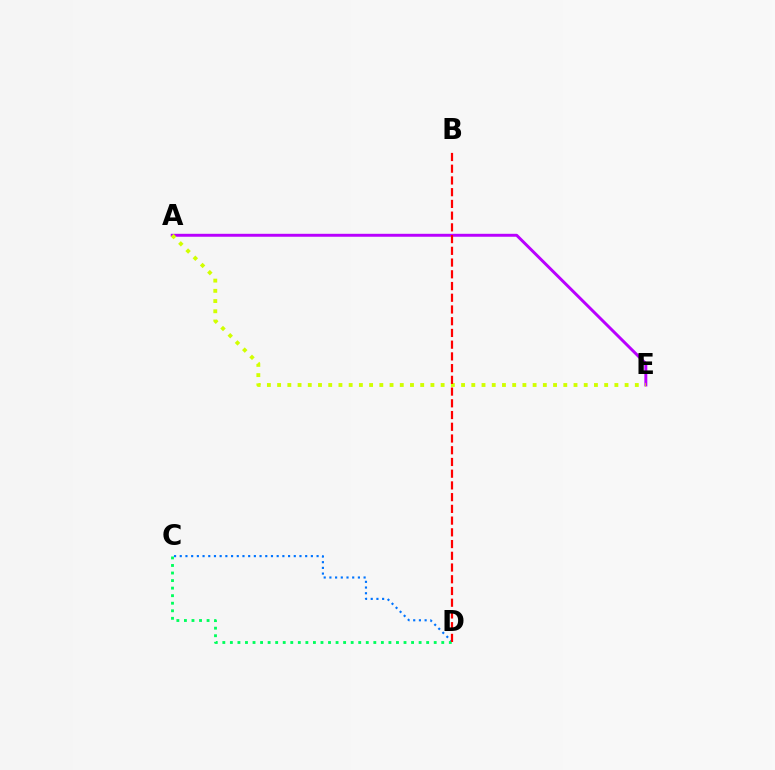{('C', 'D'): [{'color': '#0074ff', 'line_style': 'dotted', 'thickness': 1.55}, {'color': '#00ff5c', 'line_style': 'dotted', 'thickness': 2.05}], ('A', 'E'): [{'color': '#b900ff', 'line_style': 'solid', 'thickness': 2.12}, {'color': '#d1ff00', 'line_style': 'dotted', 'thickness': 2.78}], ('B', 'D'): [{'color': '#ff0000', 'line_style': 'dashed', 'thickness': 1.59}]}